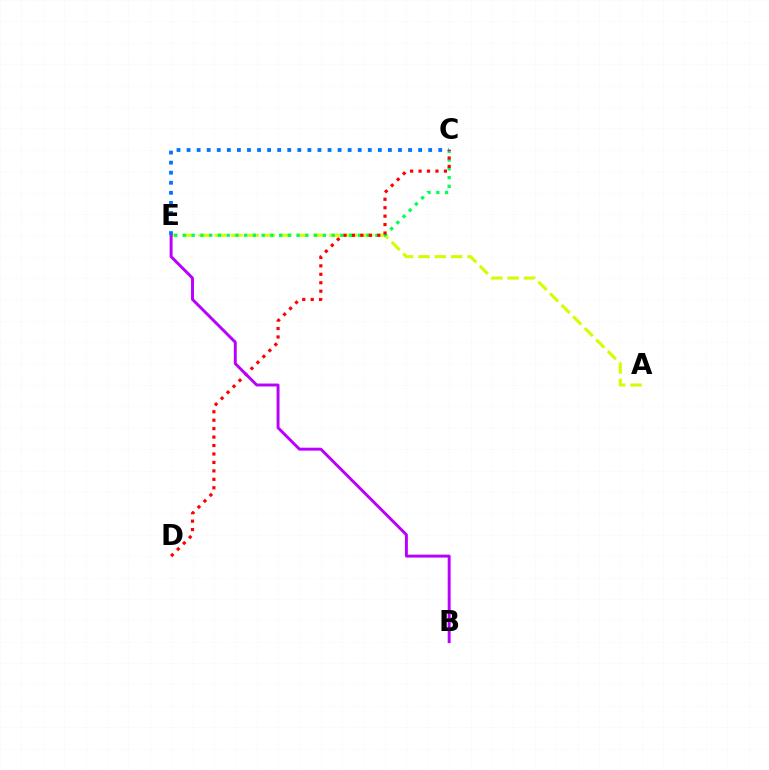{('A', 'E'): [{'color': '#d1ff00', 'line_style': 'dashed', 'thickness': 2.22}], ('C', 'E'): [{'color': '#00ff5c', 'line_style': 'dotted', 'thickness': 2.38}, {'color': '#0074ff', 'line_style': 'dotted', 'thickness': 2.74}], ('C', 'D'): [{'color': '#ff0000', 'line_style': 'dotted', 'thickness': 2.29}], ('B', 'E'): [{'color': '#b900ff', 'line_style': 'solid', 'thickness': 2.11}]}